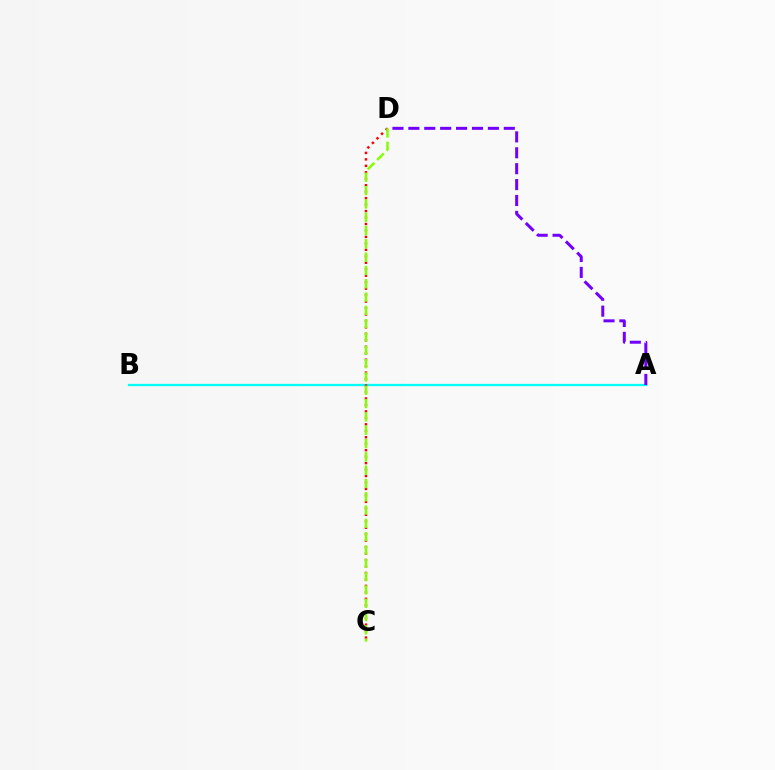{('A', 'B'): [{'color': '#00fff6', 'line_style': 'solid', 'thickness': 1.65}], ('C', 'D'): [{'color': '#ff0000', 'line_style': 'dotted', 'thickness': 1.76}, {'color': '#84ff00', 'line_style': 'dashed', 'thickness': 1.81}], ('A', 'D'): [{'color': '#7200ff', 'line_style': 'dashed', 'thickness': 2.16}]}